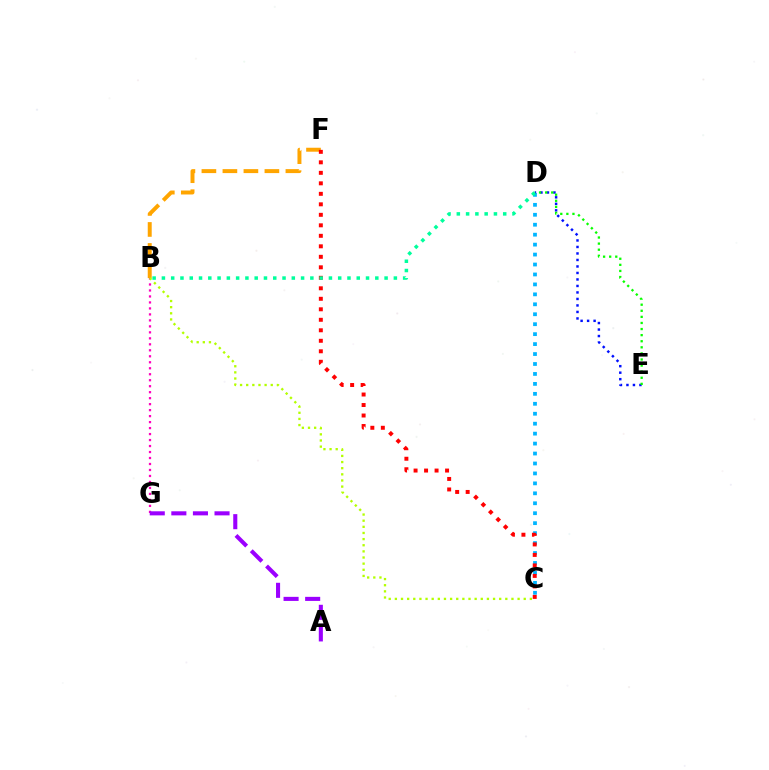{('B', 'G'): [{'color': '#ff00bd', 'line_style': 'dotted', 'thickness': 1.63}], ('C', 'D'): [{'color': '#00b5ff', 'line_style': 'dotted', 'thickness': 2.7}], ('A', 'G'): [{'color': '#9b00ff', 'line_style': 'dashed', 'thickness': 2.93}], ('B', 'F'): [{'color': '#ffa500', 'line_style': 'dashed', 'thickness': 2.85}], ('B', 'C'): [{'color': '#b3ff00', 'line_style': 'dotted', 'thickness': 1.67}], ('D', 'E'): [{'color': '#0010ff', 'line_style': 'dotted', 'thickness': 1.77}, {'color': '#08ff00', 'line_style': 'dotted', 'thickness': 1.65}], ('C', 'F'): [{'color': '#ff0000', 'line_style': 'dotted', 'thickness': 2.85}], ('B', 'D'): [{'color': '#00ff9d', 'line_style': 'dotted', 'thickness': 2.52}]}